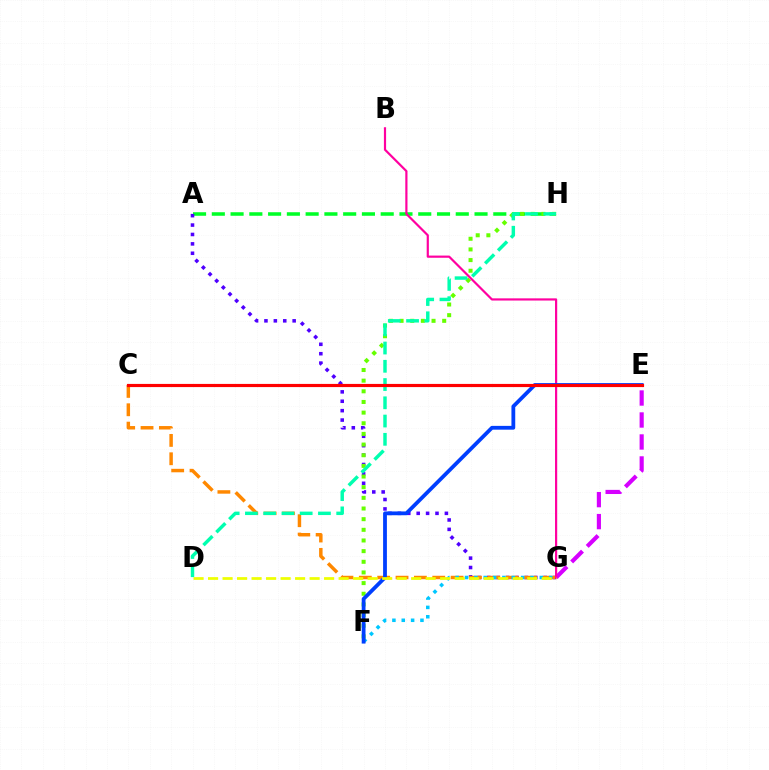{('E', 'G'): [{'color': '#d600ff', 'line_style': 'dashed', 'thickness': 2.99}], ('A', 'H'): [{'color': '#00ff27', 'line_style': 'dashed', 'thickness': 2.55}], ('A', 'G'): [{'color': '#4f00ff', 'line_style': 'dotted', 'thickness': 2.55}], ('F', 'H'): [{'color': '#66ff00', 'line_style': 'dotted', 'thickness': 2.9}], ('C', 'G'): [{'color': '#ff8800', 'line_style': 'dashed', 'thickness': 2.49}], ('D', 'H'): [{'color': '#00ffaf', 'line_style': 'dashed', 'thickness': 2.48}], ('F', 'G'): [{'color': '#00c7ff', 'line_style': 'dotted', 'thickness': 2.54}], ('B', 'G'): [{'color': '#ff00a0', 'line_style': 'solid', 'thickness': 1.58}], ('E', 'F'): [{'color': '#003fff', 'line_style': 'solid', 'thickness': 2.73}], ('D', 'G'): [{'color': '#eeff00', 'line_style': 'dashed', 'thickness': 1.97}], ('C', 'E'): [{'color': '#ff0000', 'line_style': 'solid', 'thickness': 2.28}]}